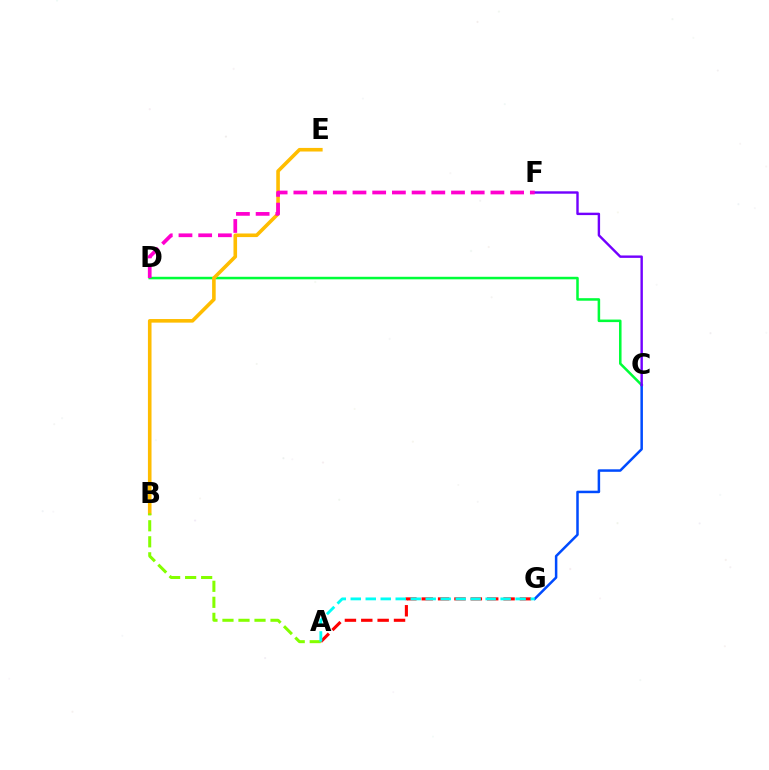{('C', 'D'): [{'color': '#00ff39', 'line_style': 'solid', 'thickness': 1.82}], ('B', 'E'): [{'color': '#ffbd00', 'line_style': 'solid', 'thickness': 2.59}], ('C', 'G'): [{'color': '#004bff', 'line_style': 'solid', 'thickness': 1.8}], ('A', 'B'): [{'color': '#84ff00', 'line_style': 'dashed', 'thickness': 2.18}], ('C', 'F'): [{'color': '#7200ff', 'line_style': 'solid', 'thickness': 1.74}], ('A', 'G'): [{'color': '#ff0000', 'line_style': 'dashed', 'thickness': 2.22}, {'color': '#00fff6', 'line_style': 'dashed', 'thickness': 2.04}], ('D', 'F'): [{'color': '#ff00cf', 'line_style': 'dashed', 'thickness': 2.68}]}